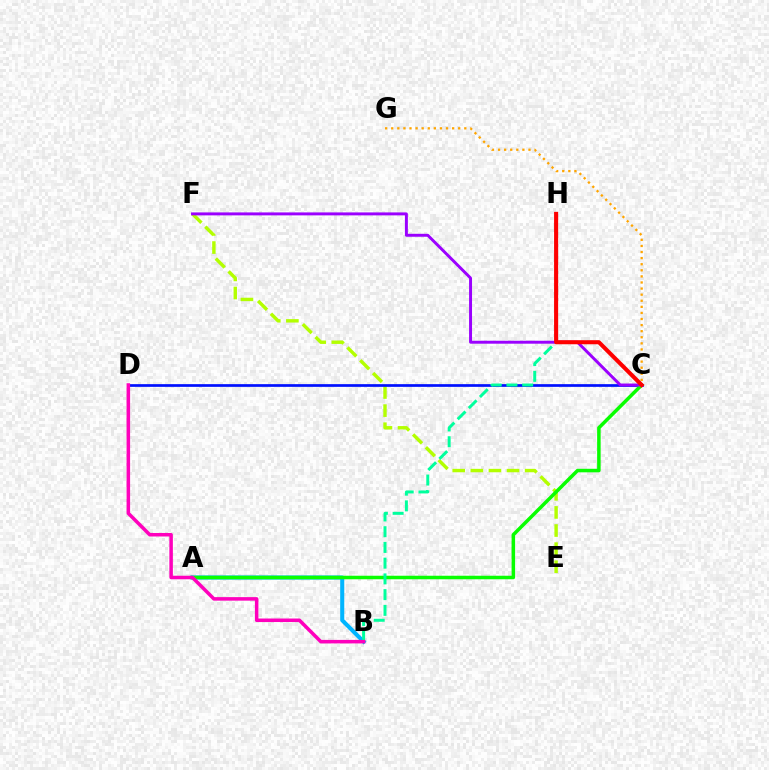{('C', 'G'): [{'color': '#ffa500', 'line_style': 'dotted', 'thickness': 1.65}], ('E', 'F'): [{'color': '#b3ff00', 'line_style': 'dashed', 'thickness': 2.46}], ('C', 'D'): [{'color': '#0010ff', 'line_style': 'solid', 'thickness': 1.95}], ('A', 'B'): [{'color': '#00b5ff', 'line_style': 'solid', 'thickness': 2.93}], ('A', 'C'): [{'color': '#08ff00', 'line_style': 'solid', 'thickness': 2.53}], ('B', 'H'): [{'color': '#00ff9d', 'line_style': 'dashed', 'thickness': 2.14}], ('C', 'F'): [{'color': '#9b00ff', 'line_style': 'solid', 'thickness': 2.12}], ('C', 'H'): [{'color': '#ff0000', 'line_style': 'solid', 'thickness': 2.93}], ('B', 'D'): [{'color': '#ff00bd', 'line_style': 'solid', 'thickness': 2.54}]}